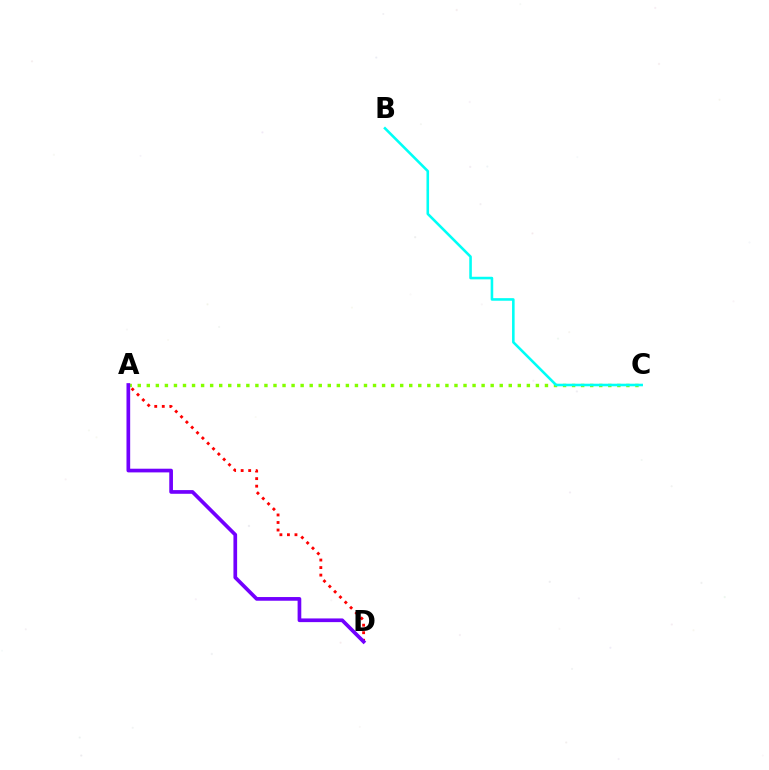{('A', 'C'): [{'color': '#84ff00', 'line_style': 'dotted', 'thickness': 2.46}], ('A', 'D'): [{'color': '#ff0000', 'line_style': 'dotted', 'thickness': 2.05}, {'color': '#7200ff', 'line_style': 'solid', 'thickness': 2.66}], ('B', 'C'): [{'color': '#00fff6', 'line_style': 'solid', 'thickness': 1.86}]}